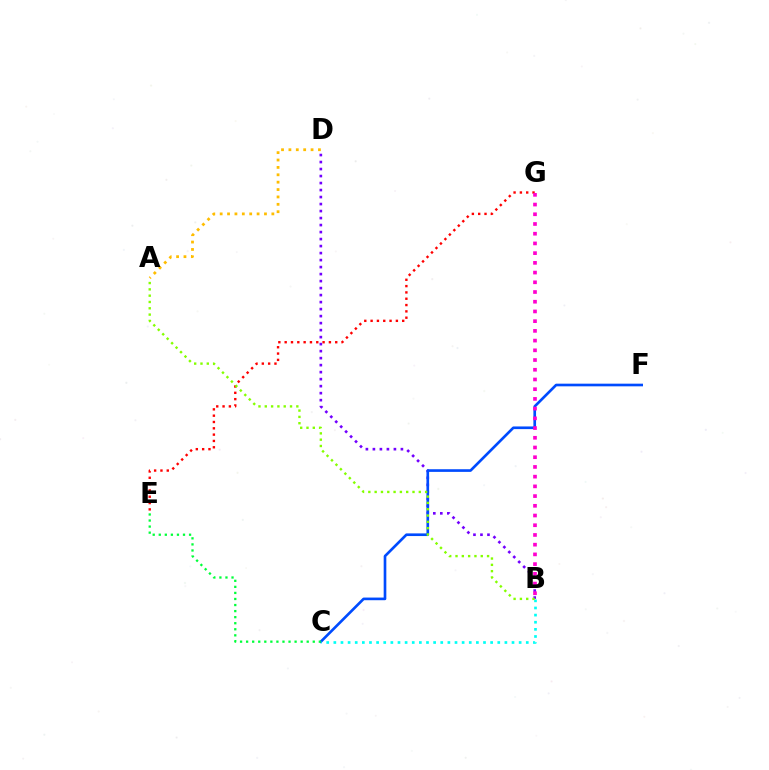{('B', 'D'): [{'color': '#7200ff', 'line_style': 'dotted', 'thickness': 1.9}], ('C', 'F'): [{'color': '#004bff', 'line_style': 'solid', 'thickness': 1.91}], ('C', 'E'): [{'color': '#00ff39', 'line_style': 'dotted', 'thickness': 1.65}], ('E', 'G'): [{'color': '#ff0000', 'line_style': 'dotted', 'thickness': 1.72}], ('B', 'C'): [{'color': '#00fff6', 'line_style': 'dotted', 'thickness': 1.94}], ('B', 'G'): [{'color': '#ff00cf', 'line_style': 'dotted', 'thickness': 2.64}], ('A', 'B'): [{'color': '#84ff00', 'line_style': 'dotted', 'thickness': 1.71}], ('A', 'D'): [{'color': '#ffbd00', 'line_style': 'dotted', 'thickness': 2.01}]}